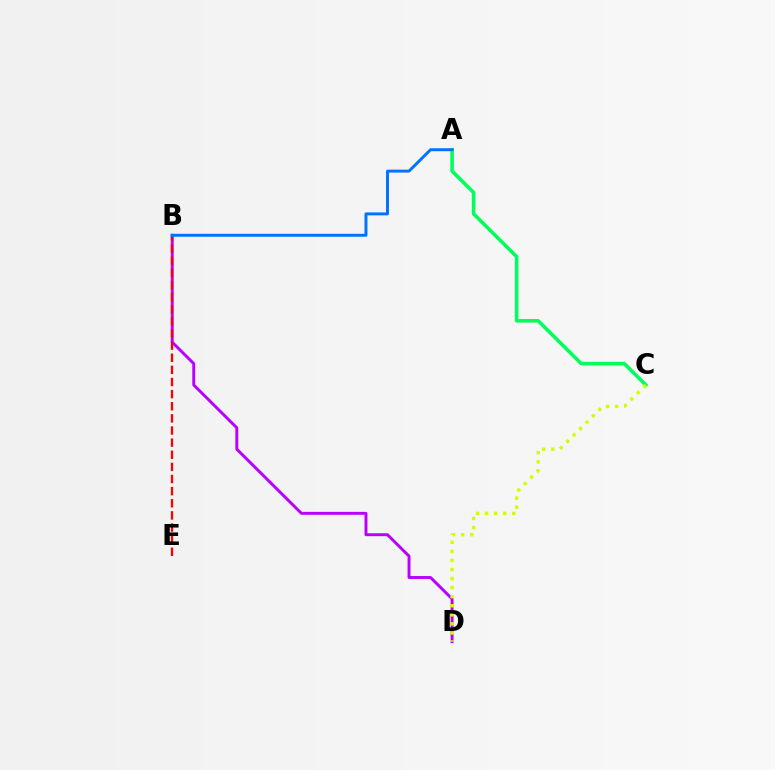{('B', 'D'): [{'color': '#b900ff', 'line_style': 'solid', 'thickness': 2.11}], ('A', 'C'): [{'color': '#00ff5c', 'line_style': 'solid', 'thickness': 2.57}], ('B', 'E'): [{'color': '#ff0000', 'line_style': 'dashed', 'thickness': 1.65}], ('A', 'B'): [{'color': '#0074ff', 'line_style': 'solid', 'thickness': 2.12}], ('C', 'D'): [{'color': '#d1ff00', 'line_style': 'dotted', 'thickness': 2.46}]}